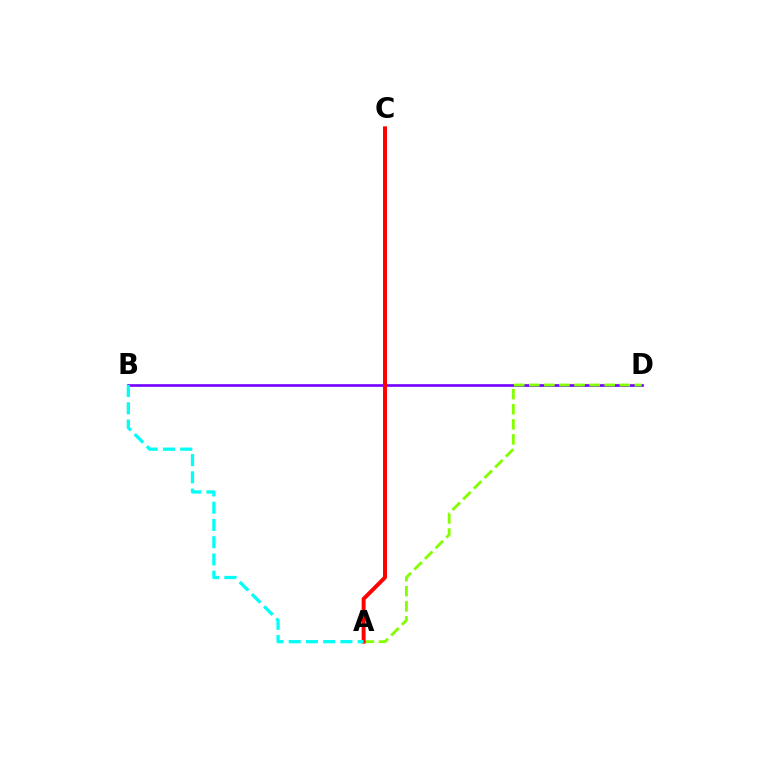{('B', 'D'): [{'color': '#7200ff', 'line_style': 'solid', 'thickness': 1.9}], ('A', 'D'): [{'color': '#84ff00', 'line_style': 'dashed', 'thickness': 2.05}], ('A', 'C'): [{'color': '#ff0000', 'line_style': 'solid', 'thickness': 2.85}], ('A', 'B'): [{'color': '#00fff6', 'line_style': 'dashed', 'thickness': 2.34}]}